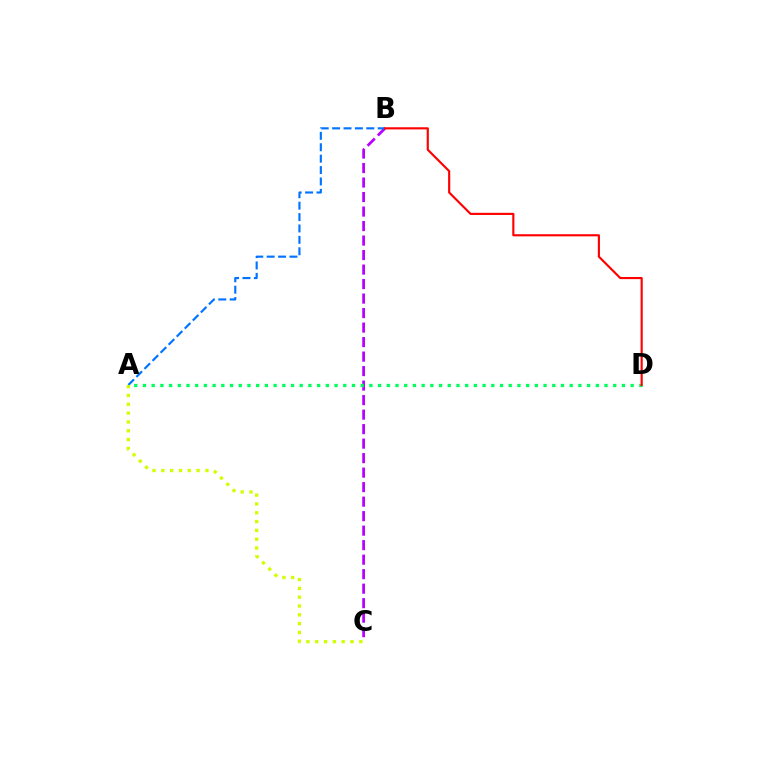{('B', 'C'): [{'color': '#b900ff', 'line_style': 'dashed', 'thickness': 1.97}], ('A', 'B'): [{'color': '#0074ff', 'line_style': 'dashed', 'thickness': 1.55}], ('A', 'C'): [{'color': '#d1ff00', 'line_style': 'dotted', 'thickness': 2.4}], ('A', 'D'): [{'color': '#00ff5c', 'line_style': 'dotted', 'thickness': 2.37}], ('B', 'D'): [{'color': '#ff0000', 'line_style': 'solid', 'thickness': 1.54}]}